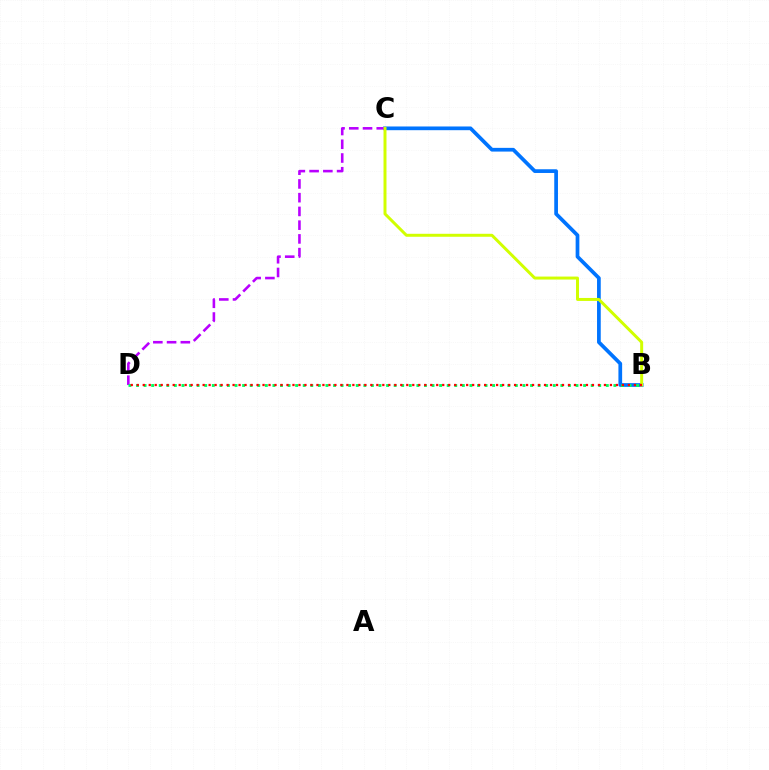{('B', 'C'): [{'color': '#0074ff', 'line_style': 'solid', 'thickness': 2.68}, {'color': '#d1ff00', 'line_style': 'solid', 'thickness': 2.14}], ('C', 'D'): [{'color': '#b900ff', 'line_style': 'dashed', 'thickness': 1.87}], ('B', 'D'): [{'color': '#00ff5c', 'line_style': 'dotted', 'thickness': 2.06}, {'color': '#ff0000', 'line_style': 'dotted', 'thickness': 1.63}]}